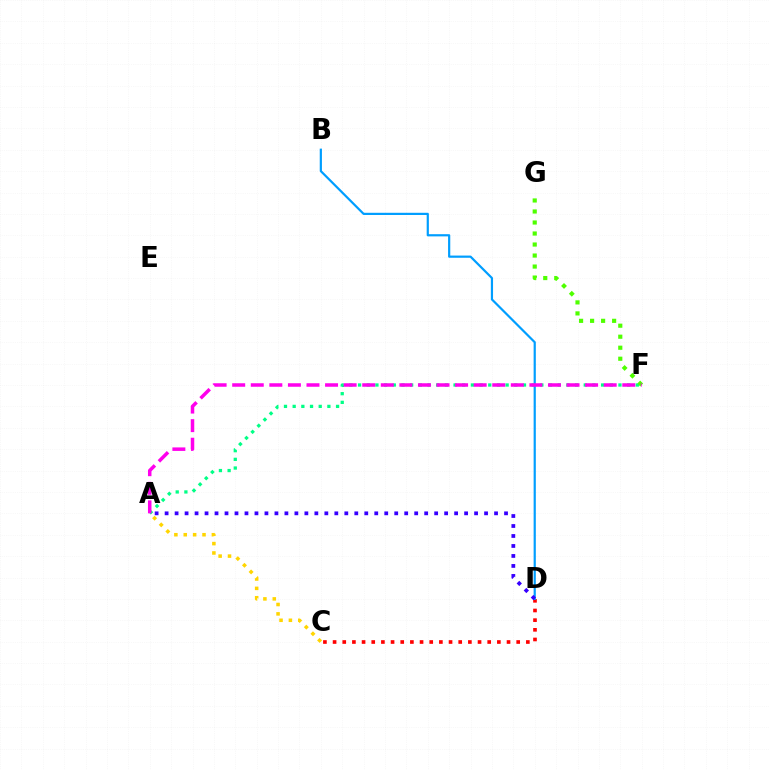{('C', 'D'): [{'color': '#ff0000', 'line_style': 'dotted', 'thickness': 2.63}], ('A', 'F'): [{'color': '#00ff86', 'line_style': 'dotted', 'thickness': 2.36}, {'color': '#ff00ed', 'line_style': 'dashed', 'thickness': 2.52}], ('F', 'G'): [{'color': '#4fff00', 'line_style': 'dotted', 'thickness': 2.99}], ('B', 'D'): [{'color': '#009eff', 'line_style': 'solid', 'thickness': 1.58}], ('A', 'D'): [{'color': '#3700ff', 'line_style': 'dotted', 'thickness': 2.71}], ('A', 'C'): [{'color': '#ffd500', 'line_style': 'dotted', 'thickness': 2.55}]}